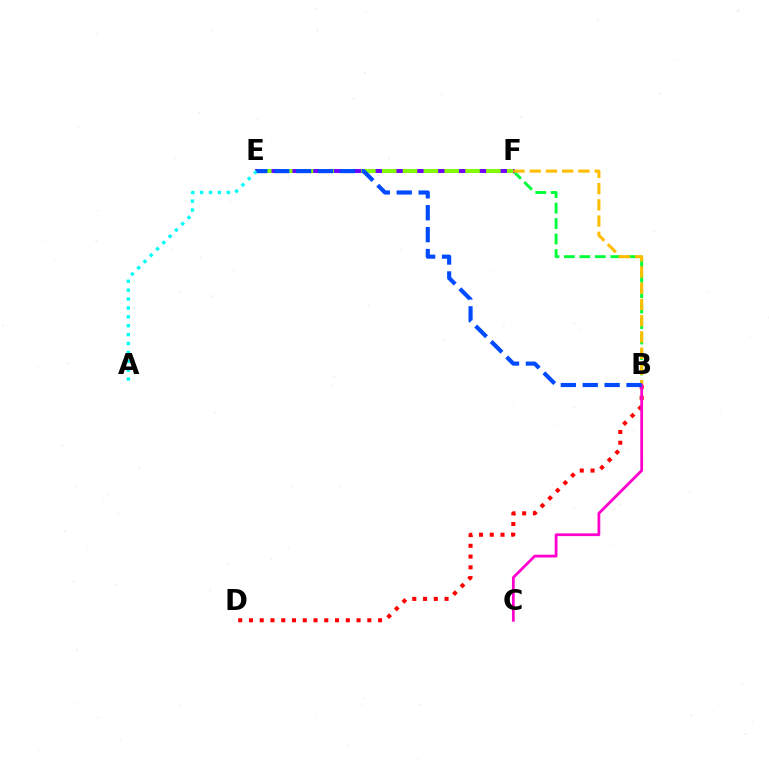{('B', 'F'): [{'color': '#00ff39', 'line_style': 'dashed', 'thickness': 2.1}, {'color': '#ffbd00', 'line_style': 'dashed', 'thickness': 2.21}], ('E', 'F'): [{'color': '#7200ff', 'line_style': 'solid', 'thickness': 2.84}, {'color': '#84ff00', 'line_style': 'dashed', 'thickness': 2.83}], ('B', 'D'): [{'color': '#ff0000', 'line_style': 'dotted', 'thickness': 2.92}], ('A', 'E'): [{'color': '#00fff6', 'line_style': 'dotted', 'thickness': 2.42}], ('B', 'C'): [{'color': '#ff00cf', 'line_style': 'solid', 'thickness': 1.99}], ('B', 'E'): [{'color': '#004bff', 'line_style': 'dashed', 'thickness': 2.97}]}